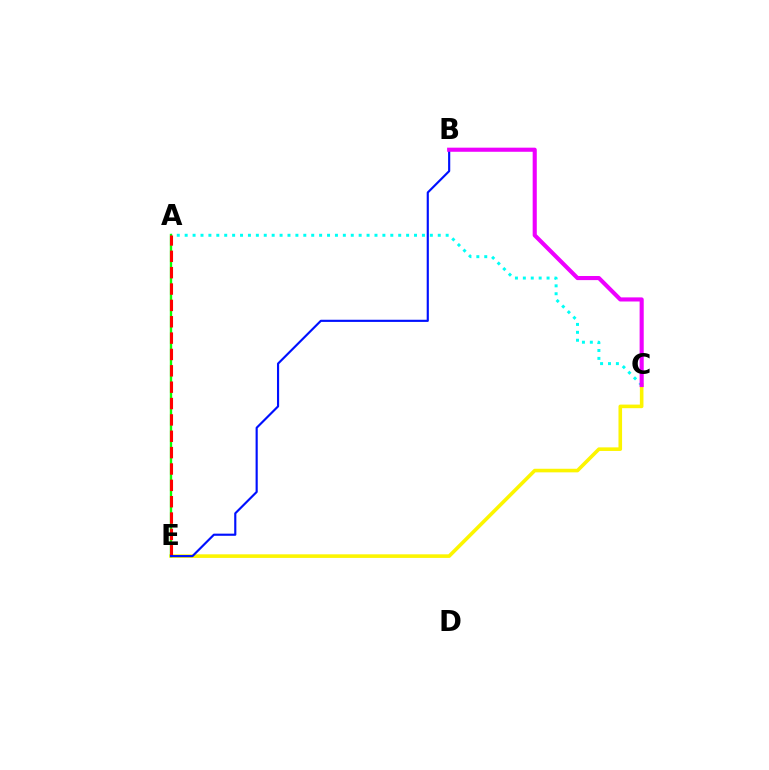{('C', 'E'): [{'color': '#fcf500', 'line_style': 'solid', 'thickness': 2.59}], ('A', 'C'): [{'color': '#00fff6', 'line_style': 'dotted', 'thickness': 2.15}], ('A', 'E'): [{'color': '#08ff00', 'line_style': 'solid', 'thickness': 1.71}, {'color': '#ff0000', 'line_style': 'dashed', 'thickness': 2.22}], ('B', 'E'): [{'color': '#0010ff', 'line_style': 'solid', 'thickness': 1.55}], ('B', 'C'): [{'color': '#ee00ff', 'line_style': 'solid', 'thickness': 2.96}]}